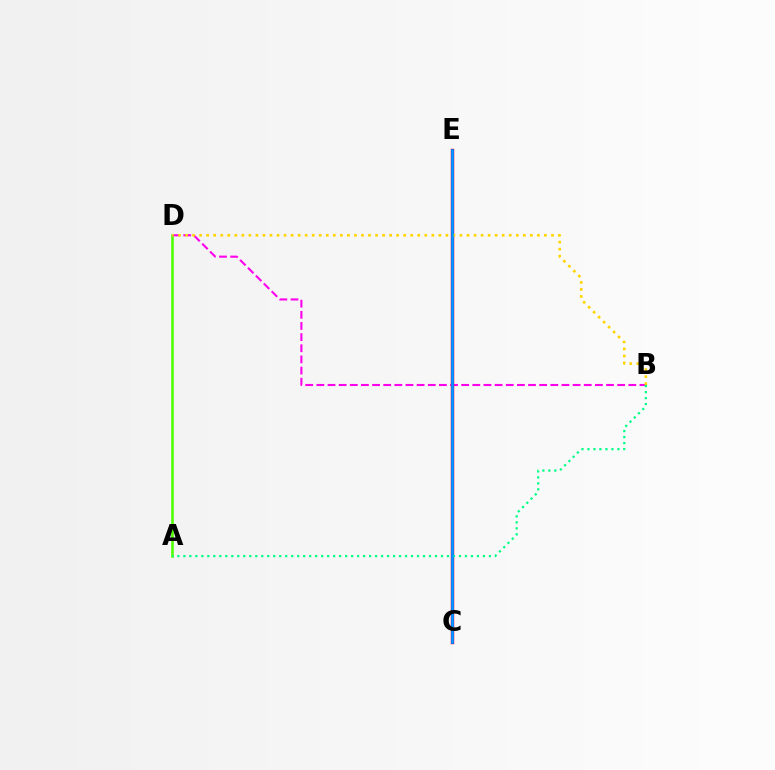{('A', 'D'): [{'color': '#4fff00', 'line_style': 'solid', 'thickness': 1.85}], ('B', 'D'): [{'color': '#ff00ed', 'line_style': 'dashed', 'thickness': 1.51}, {'color': '#ffd500', 'line_style': 'dotted', 'thickness': 1.91}], ('C', 'E'): [{'color': '#ff0000', 'line_style': 'solid', 'thickness': 2.48}, {'color': '#3700ff', 'line_style': 'solid', 'thickness': 1.89}, {'color': '#009eff', 'line_style': 'solid', 'thickness': 1.82}], ('A', 'B'): [{'color': '#00ff86', 'line_style': 'dotted', 'thickness': 1.63}]}